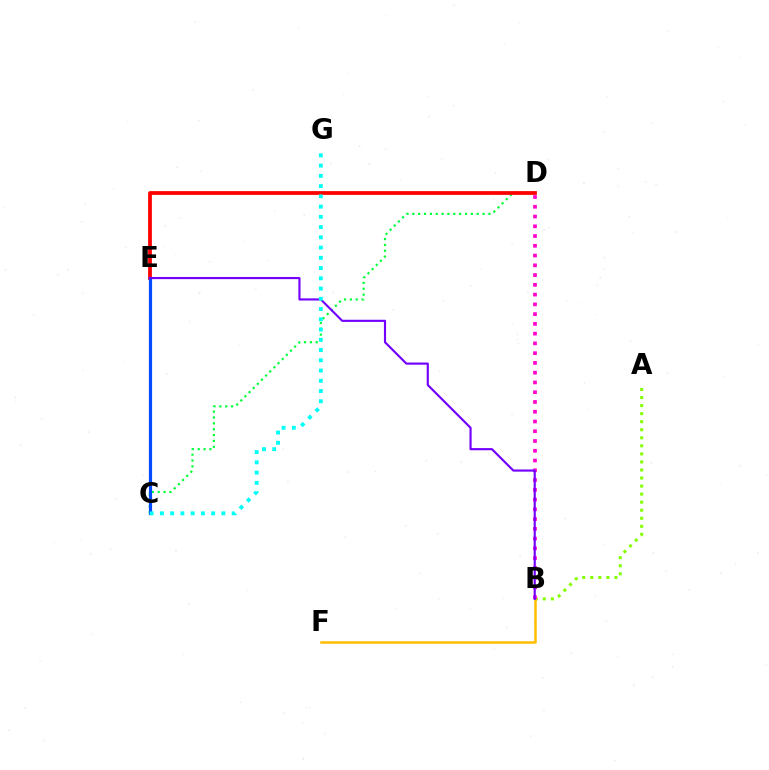{('C', 'D'): [{'color': '#00ff39', 'line_style': 'dotted', 'thickness': 1.59}], ('D', 'E'): [{'color': '#ff0000', 'line_style': 'solid', 'thickness': 2.7}], ('A', 'B'): [{'color': '#84ff00', 'line_style': 'dotted', 'thickness': 2.19}], ('B', 'F'): [{'color': '#ffbd00', 'line_style': 'solid', 'thickness': 1.8}], ('B', 'D'): [{'color': '#ff00cf', 'line_style': 'dotted', 'thickness': 2.65}], ('C', 'E'): [{'color': '#004bff', 'line_style': 'solid', 'thickness': 2.3}], ('B', 'E'): [{'color': '#7200ff', 'line_style': 'solid', 'thickness': 1.55}], ('C', 'G'): [{'color': '#00fff6', 'line_style': 'dotted', 'thickness': 2.78}]}